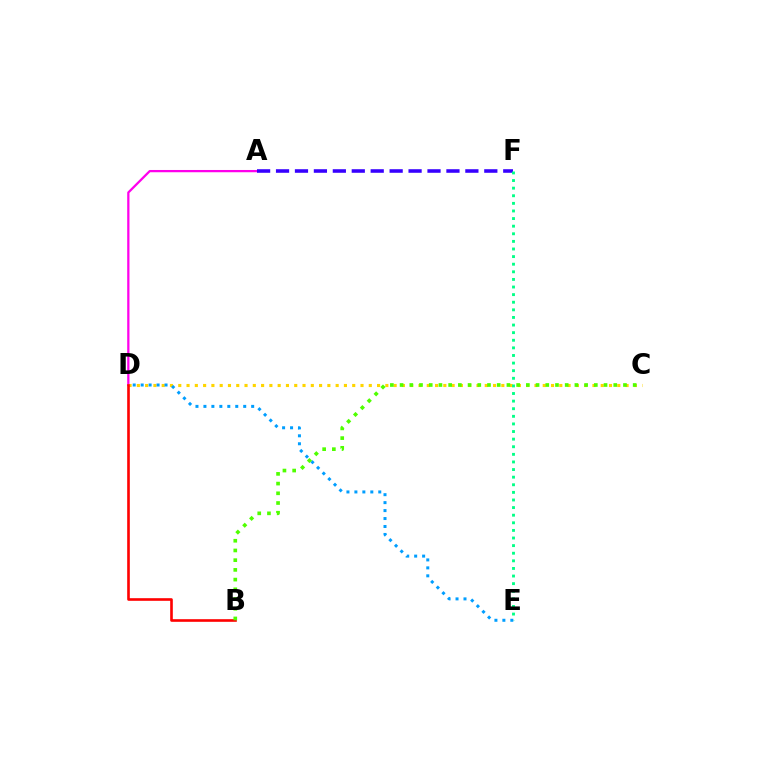{('A', 'D'): [{'color': '#ff00ed', 'line_style': 'solid', 'thickness': 1.63}], ('C', 'D'): [{'color': '#ffd500', 'line_style': 'dotted', 'thickness': 2.25}], ('A', 'F'): [{'color': '#3700ff', 'line_style': 'dashed', 'thickness': 2.57}], ('E', 'F'): [{'color': '#00ff86', 'line_style': 'dotted', 'thickness': 2.07}], ('B', 'D'): [{'color': '#ff0000', 'line_style': 'solid', 'thickness': 1.89}], ('D', 'E'): [{'color': '#009eff', 'line_style': 'dotted', 'thickness': 2.16}], ('B', 'C'): [{'color': '#4fff00', 'line_style': 'dotted', 'thickness': 2.64}]}